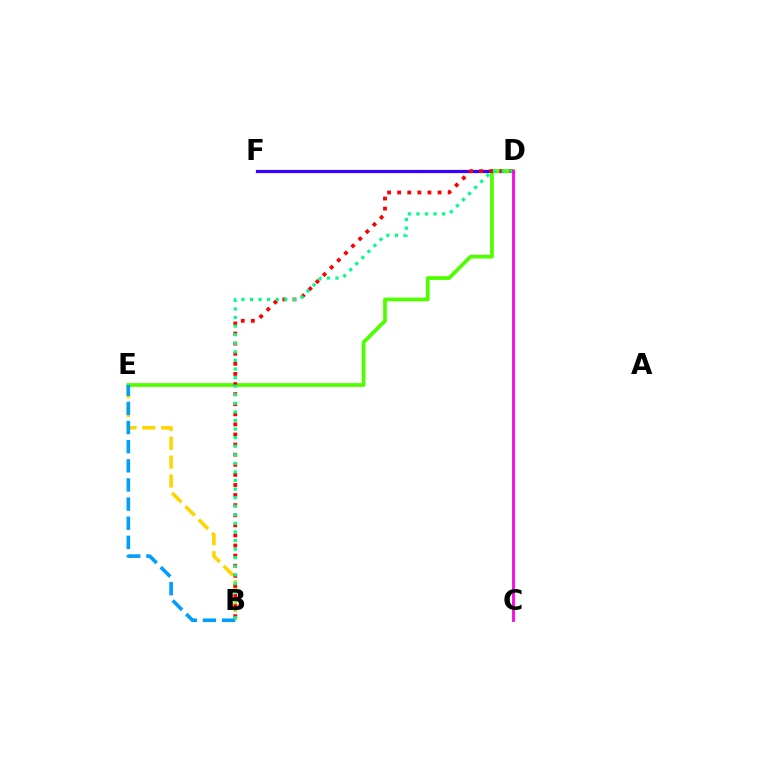{('B', 'E'): [{'color': '#ffd500', 'line_style': 'dashed', 'thickness': 2.57}, {'color': '#009eff', 'line_style': 'dashed', 'thickness': 2.6}], ('D', 'F'): [{'color': '#3700ff', 'line_style': 'solid', 'thickness': 2.31}], ('D', 'E'): [{'color': '#4fff00', 'line_style': 'solid', 'thickness': 2.69}], ('B', 'D'): [{'color': '#ff0000', 'line_style': 'dotted', 'thickness': 2.74}, {'color': '#00ff86', 'line_style': 'dotted', 'thickness': 2.33}], ('C', 'D'): [{'color': '#ff00ed', 'line_style': 'solid', 'thickness': 2.03}]}